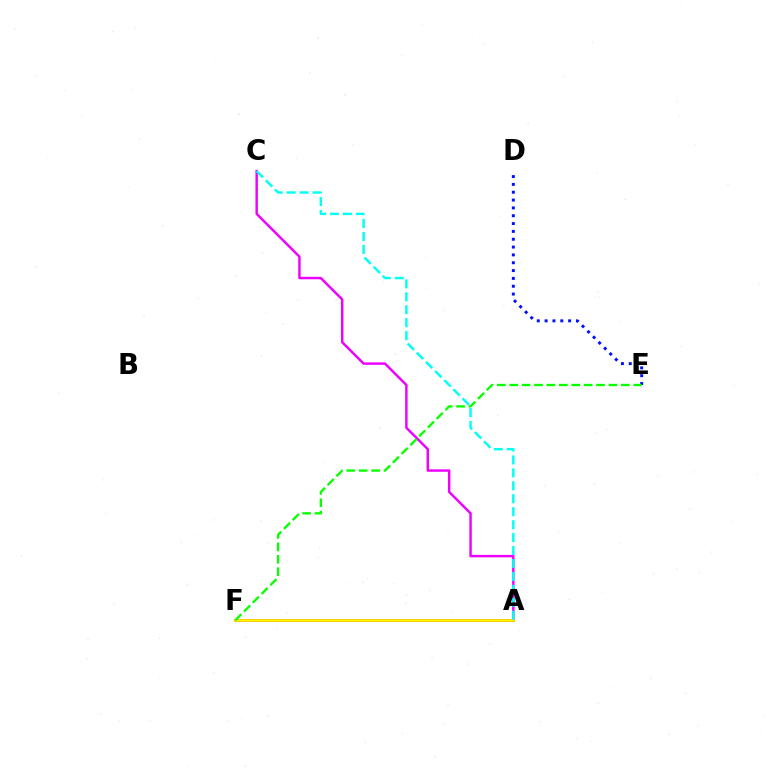{('A', 'C'): [{'color': '#ee00ff', 'line_style': 'solid', 'thickness': 1.76}, {'color': '#00fff6', 'line_style': 'dashed', 'thickness': 1.76}], ('A', 'F'): [{'color': '#ff0000', 'line_style': 'solid', 'thickness': 1.95}, {'color': '#fcf500', 'line_style': 'solid', 'thickness': 1.91}], ('D', 'E'): [{'color': '#0010ff', 'line_style': 'dotted', 'thickness': 2.13}], ('E', 'F'): [{'color': '#08ff00', 'line_style': 'dashed', 'thickness': 1.68}]}